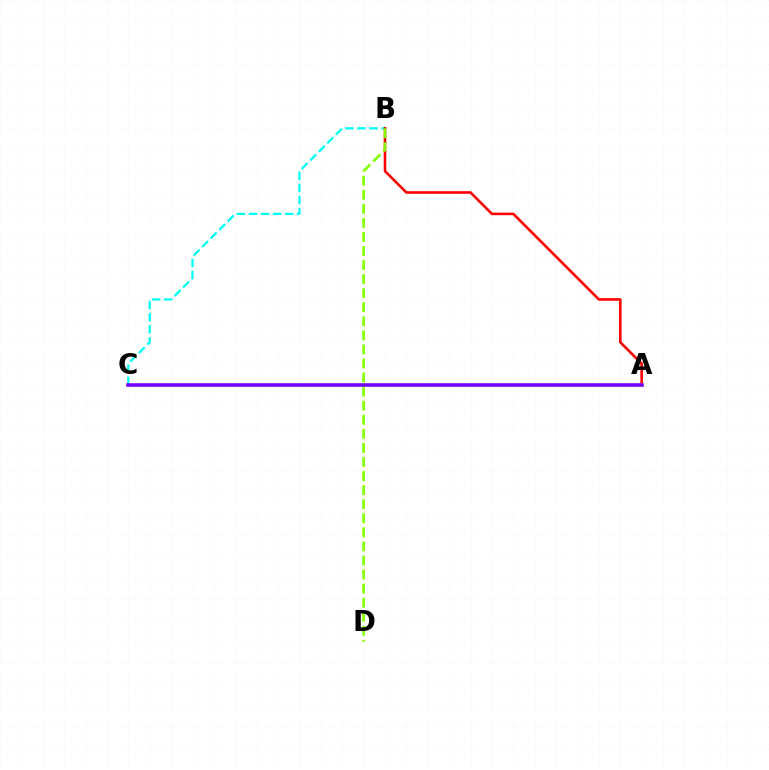{('B', 'C'): [{'color': '#00fff6', 'line_style': 'dashed', 'thickness': 1.64}], ('A', 'B'): [{'color': '#ff0000', 'line_style': 'solid', 'thickness': 1.87}], ('B', 'D'): [{'color': '#84ff00', 'line_style': 'dashed', 'thickness': 1.91}], ('A', 'C'): [{'color': '#7200ff', 'line_style': 'solid', 'thickness': 2.55}]}